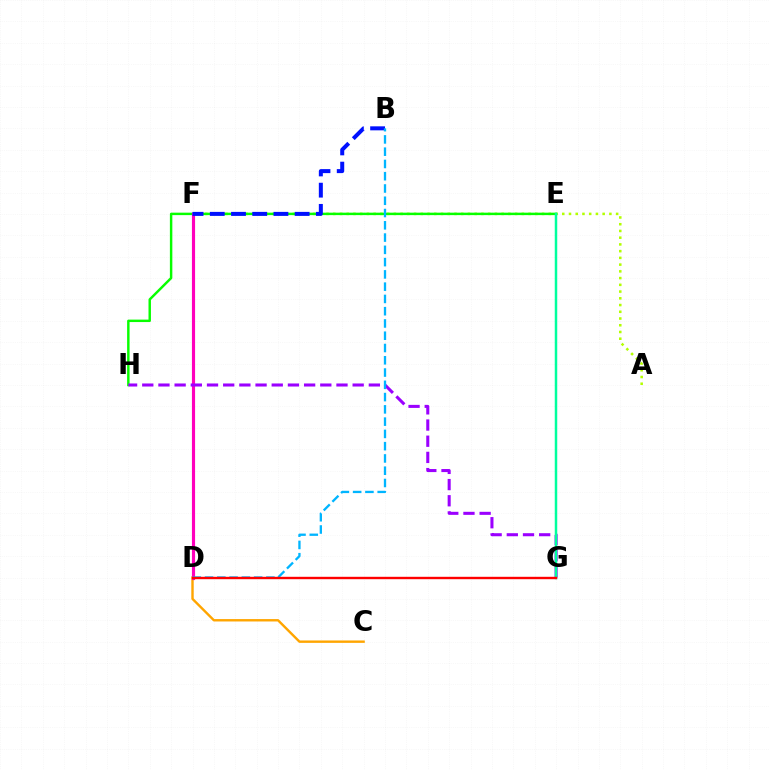{('C', 'D'): [{'color': '#ffa500', 'line_style': 'solid', 'thickness': 1.72}], ('A', 'F'): [{'color': '#b3ff00', 'line_style': 'dotted', 'thickness': 1.83}], ('E', 'H'): [{'color': '#08ff00', 'line_style': 'solid', 'thickness': 1.76}], ('D', 'F'): [{'color': '#ff00bd', 'line_style': 'solid', 'thickness': 2.27}], ('B', 'F'): [{'color': '#0010ff', 'line_style': 'dashed', 'thickness': 2.88}], ('G', 'H'): [{'color': '#9b00ff', 'line_style': 'dashed', 'thickness': 2.2}], ('E', 'G'): [{'color': '#00ff9d', 'line_style': 'solid', 'thickness': 1.79}], ('B', 'D'): [{'color': '#00b5ff', 'line_style': 'dashed', 'thickness': 1.67}], ('D', 'G'): [{'color': '#ff0000', 'line_style': 'solid', 'thickness': 1.72}]}